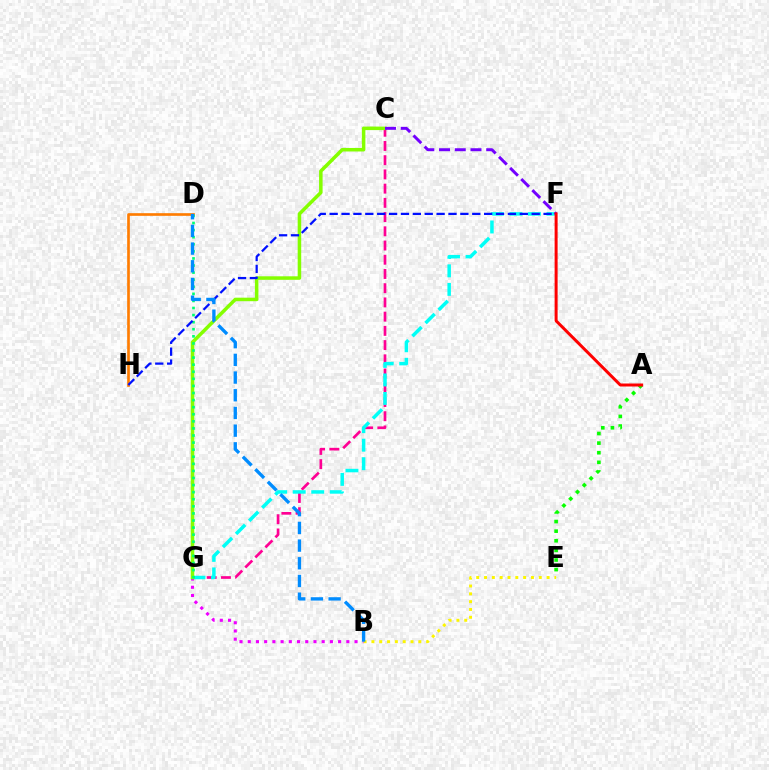{('C', 'G'): [{'color': '#ff0094', 'line_style': 'dashed', 'thickness': 1.93}, {'color': '#84ff00', 'line_style': 'solid', 'thickness': 2.53}], ('F', 'G'): [{'color': '#00fff6', 'line_style': 'dashed', 'thickness': 2.52}], ('D', 'H'): [{'color': '#ff7c00', 'line_style': 'solid', 'thickness': 1.91}], ('A', 'E'): [{'color': '#08ff00', 'line_style': 'dotted', 'thickness': 2.61}], ('B', 'G'): [{'color': '#ee00ff', 'line_style': 'dotted', 'thickness': 2.23}], ('D', 'G'): [{'color': '#00ff74', 'line_style': 'dotted', 'thickness': 1.92}], ('F', 'H'): [{'color': '#0010ff', 'line_style': 'dashed', 'thickness': 1.61}], ('B', 'E'): [{'color': '#fcf500', 'line_style': 'dotted', 'thickness': 2.13}], ('C', 'F'): [{'color': '#7200ff', 'line_style': 'dashed', 'thickness': 2.14}], ('A', 'F'): [{'color': '#ff0000', 'line_style': 'solid', 'thickness': 2.15}], ('B', 'D'): [{'color': '#008cff', 'line_style': 'dashed', 'thickness': 2.4}]}